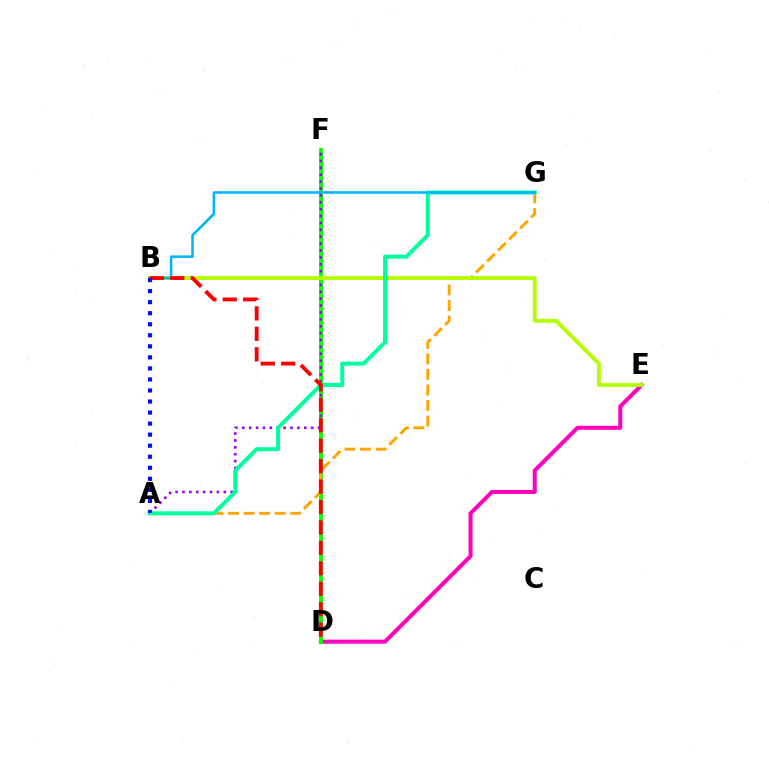{('D', 'E'): [{'color': '#ff00bd', 'line_style': 'solid', 'thickness': 2.88}], ('D', 'F'): [{'color': '#08ff00', 'line_style': 'solid', 'thickness': 2.78}], ('A', 'F'): [{'color': '#9b00ff', 'line_style': 'dotted', 'thickness': 1.87}], ('A', 'G'): [{'color': '#ffa500', 'line_style': 'dashed', 'thickness': 2.11}, {'color': '#00ff9d', 'line_style': 'solid', 'thickness': 2.87}], ('B', 'E'): [{'color': '#b3ff00', 'line_style': 'solid', 'thickness': 2.76}], ('B', 'G'): [{'color': '#00b5ff', 'line_style': 'solid', 'thickness': 1.86}], ('B', 'D'): [{'color': '#ff0000', 'line_style': 'dashed', 'thickness': 2.78}], ('A', 'B'): [{'color': '#0010ff', 'line_style': 'dotted', 'thickness': 3.0}]}